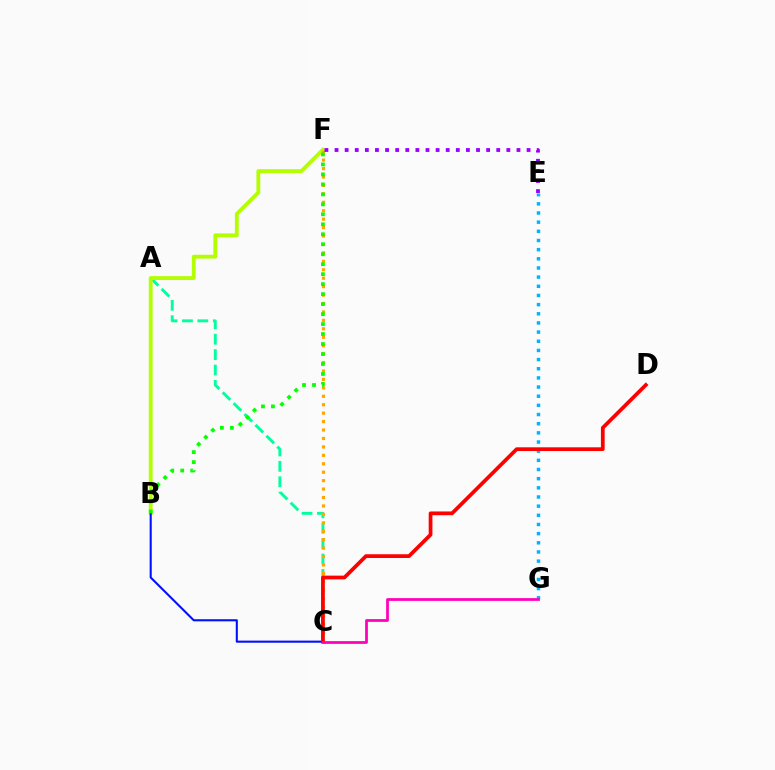{('A', 'C'): [{'color': '#00ff9d', 'line_style': 'dashed', 'thickness': 2.09}], ('B', 'F'): [{'color': '#b3ff00', 'line_style': 'solid', 'thickness': 2.76}, {'color': '#08ff00', 'line_style': 'dotted', 'thickness': 2.71}], ('B', 'C'): [{'color': '#0010ff', 'line_style': 'solid', 'thickness': 1.5}], ('C', 'F'): [{'color': '#ffa500', 'line_style': 'dotted', 'thickness': 2.29}], ('E', 'G'): [{'color': '#00b5ff', 'line_style': 'dotted', 'thickness': 2.49}], ('C', 'D'): [{'color': '#ff0000', 'line_style': 'solid', 'thickness': 2.69}], ('E', 'F'): [{'color': '#9b00ff', 'line_style': 'dotted', 'thickness': 2.75}], ('C', 'G'): [{'color': '#ff00bd', 'line_style': 'solid', 'thickness': 1.99}]}